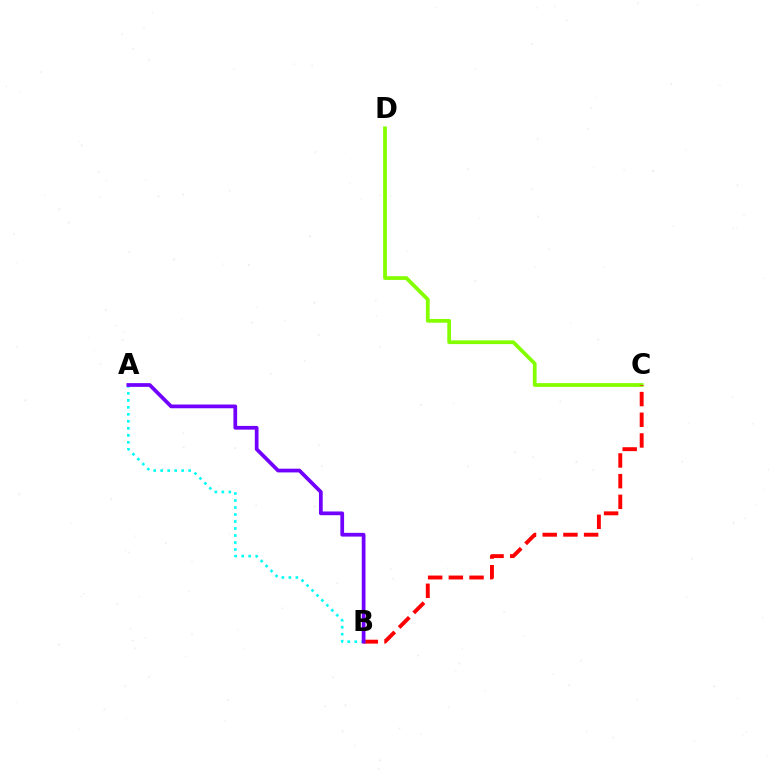{('C', 'D'): [{'color': '#84ff00', 'line_style': 'solid', 'thickness': 2.7}], ('A', 'B'): [{'color': '#00fff6', 'line_style': 'dotted', 'thickness': 1.9}, {'color': '#7200ff', 'line_style': 'solid', 'thickness': 2.69}], ('B', 'C'): [{'color': '#ff0000', 'line_style': 'dashed', 'thickness': 2.81}]}